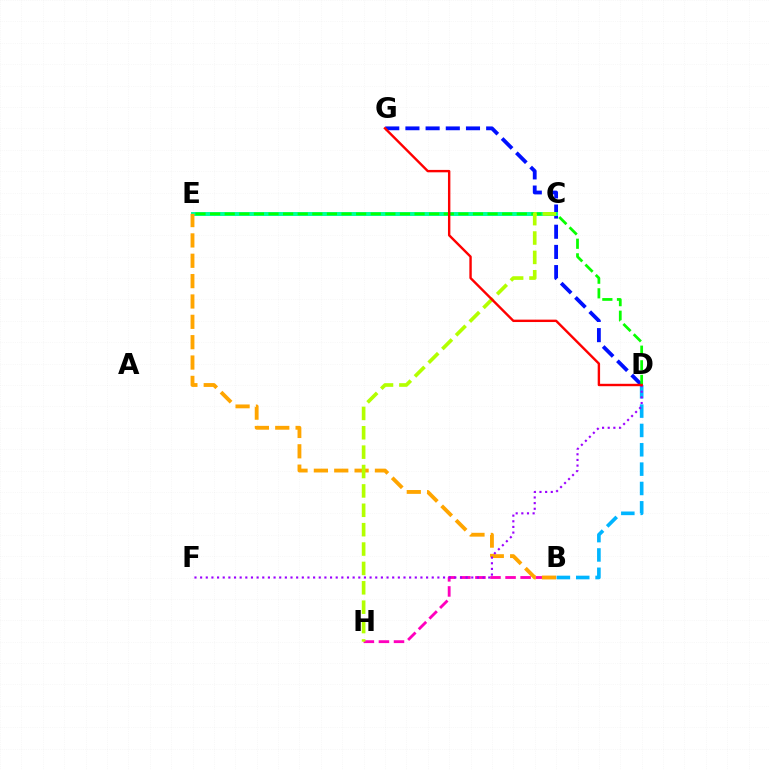{('B', 'H'): [{'color': '#ff00bd', 'line_style': 'dashed', 'thickness': 2.05}], ('D', 'G'): [{'color': '#0010ff', 'line_style': 'dashed', 'thickness': 2.74}, {'color': '#ff0000', 'line_style': 'solid', 'thickness': 1.73}], ('B', 'D'): [{'color': '#00b5ff', 'line_style': 'dashed', 'thickness': 2.63}], ('C', 'E'): [{'color': '#00ff9d', 'line_style': 'solid', 'thickness': 2.85}], ('B', 'E'): [{'color': '#ffa500', 'line_style': 'dashed', 'thickness': 2.76}], ('D', 'E'): [{'color': '#08ff00', 'line_style': 'dashed', 'thickness': 1.98}], ('D', 'F'): [{'color': '#9b00ff', 'line_style': 'dotted', 'thickness': 1.53}], ('C', 'H'): [{'color': '#b3ff00', 'line_style': 'dashed', 'thickness': 2.63}]}